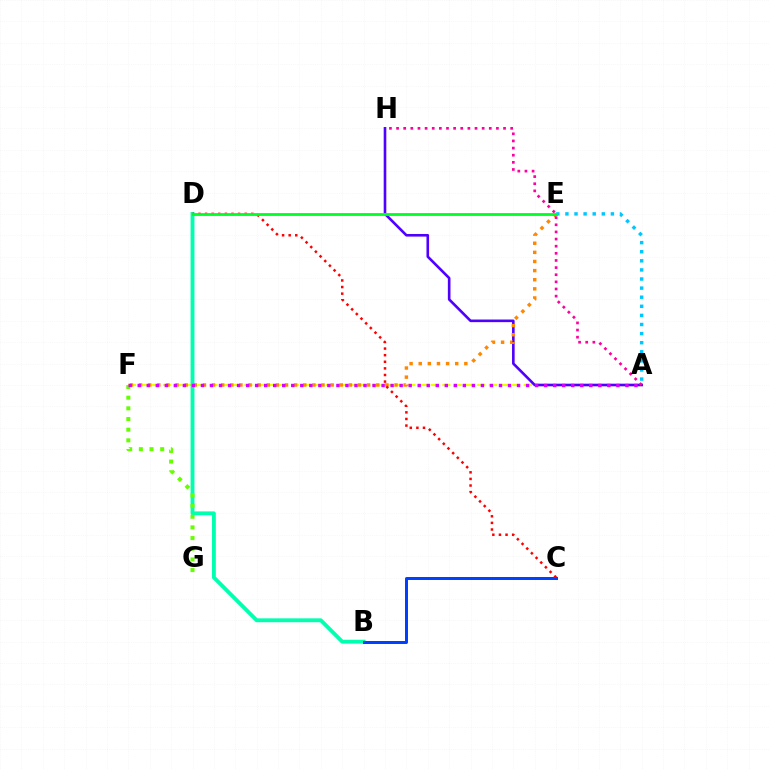{('A', 'F'): [{'color': '#eeff00', 'line_style': 'dashed', 'thickness': 1.58}, {'color': '#d600ff', 'line_style': 'dotted', 'thickness': 2.45}], ('B', 'D'): [{'color': '#00ffaf', 'line_style': 'solid', 'thickness': 2.77}], ('A', 'H'): [{'color': '#4f00ff', 'line_style': 'solid', 'thickness': 1.88}, {'color': '#ff00a0', 'line_style': 'dotted', 'thickness': 1.94}], ('A', 'E'): [{'color': '#00c7ff', 'line_style': 'dotted', 'thickness': 2.47}], ('B', 'C'): [{'color': '#003fff', 'line_style': 'solid', 'thickness': 2.14}], ('E', 'F'): [{'color': '#ff8800', 'line_style': 'dotted', 'thickness': 2.48}], ('F', 'G'): [{'color': '#66ff00', 'line_style': 'dotted', 'thickness': 2.9}], ('C', 'D'): [{'color': '#ff0000', 'line_style': 'dotted', 'thickness': 1.79}], ('D', 'E'): [{'color': '#00ff27', 'line_style': 'solid', 'thickness': 2.03}]}